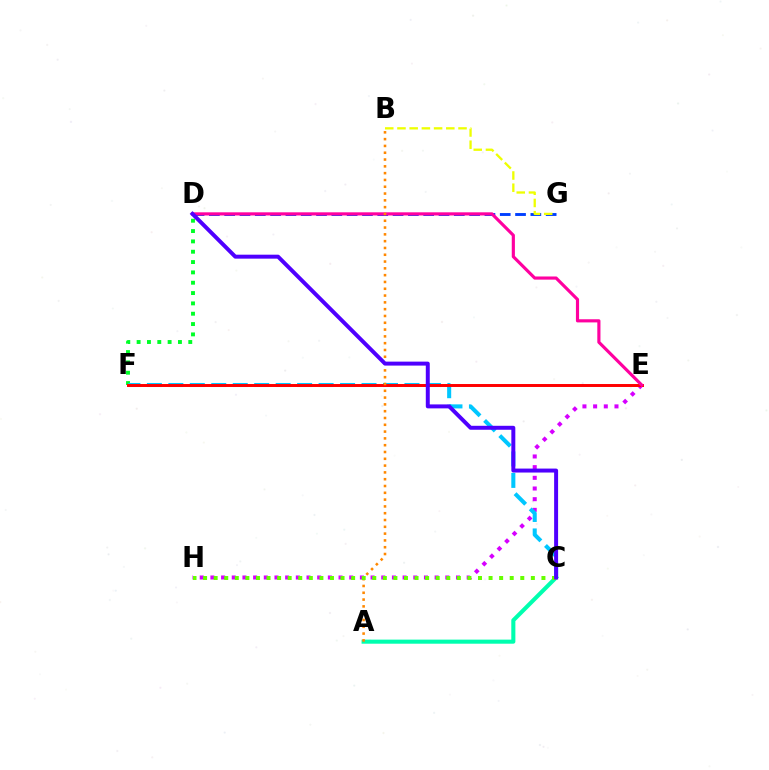{('E', 'H'): [{'color': '#d600ff', 'line_style': 'dotted', 'thickness': 2.9}], ('A', 'C'): [{'color': '#00ffaf', 'line_style': 'solid', 'thickness': 2.94}], ('D', 'F'): [{'color': '#00ff27', 'line_style': 'dotted', 'thickness': 2.81}], ('C', 'F'): [{'color': '#00c7ff', 'line_style': 'dashed', 'thickness': 2.92}], ('D', 'G'): [{'color': '#003fff', 'line_style': 'dashed', 'thickness': 2.08}], ('E', 'F'): [{'color': '#ff0000', 'line_style': 'solid', 'thickness': 2.13}], ('D', 'E'): [{'color': '#ff00a0', 'line_style': 'solid', 'thickness': 2.27}], ('A', 'B'): [{'color': '#ff8800', 'line_style': 'dotted', 'thickness': 1.85}], ('B', 'G'): [{'color': '#eeff00', 'line_style': 'dashed', 'thickness': 1.66}], ('C', 'H'): [{'color': '#66ff00', 'line_style': 'dotted', 'thickness': 2.87}], ('C', 'D'): [{'color': '#4f00ff', 'line_style': 'solid', 'thickness': 2.85}]}